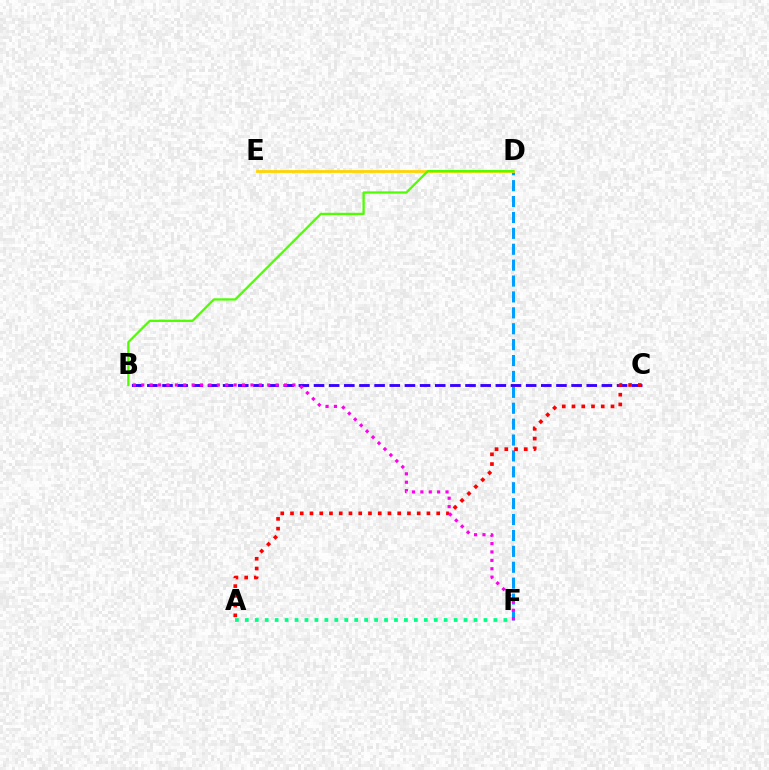{('D', 'F'): [{'color': '#009eff', 'line_style': 'dashed', 'thickness': 2.16}], ('B', 'C'): [{'color': '#3700ff', 'line_style': 'dashed', 'thickness': 2.06}], ('D', 'E'): [{'color': '#ffd500', 'line_style': 'solid', 'thickness': 2.0}], ('A', 'C'): [{'color': '#ff0000', 'line_style': 'dotted', 'thickness': 2.65}], ('B', 'F'): [{'color': '#ff00ed', 'line_style': 'dotted', 'thickness': 2.28}], ('A', 'F'): [{'color': '#00ff86', 'line_style': 'dotted', 'thickness': 2.7}], ('B', 'D'): [{'color': '#4fff00', 'line_style': 'solid', 'thickness': 1.64}]}